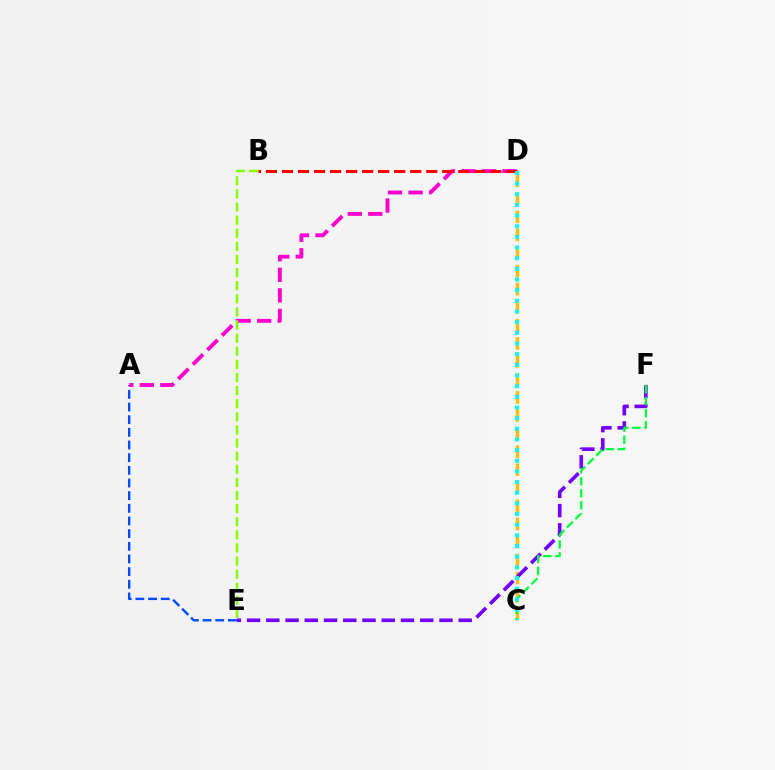{('A', 'E'): [{'color': '#004bff', 'line_style': 'dashed', 'thickness': 1.72}], ('A', 'D'): [{'color': '#ff00cf', 'line_style': 'dashed', 'thickness': 2.79}], ('B', 'E'): [{'color': '#84ff00', 'line_style': 'dashed', 'thickness': 1.78}], ('C', 'D'): [{'color': '#ffbd00', 'line_style': 'dashed', 'thickness': 2.45}, {'color': '#00fff6', 'line_style': 'dotted', 'thickness': 2.9}], ('E', 'F'): [{'color': '#7200ff', 'line_style': 'dashed', 'thickness': 2.61}], ('C', 'F'): [{'color': '#00ff39', 'line_style': 'dashed', 'thickness': 1.63}], ('B', 'D'): [{'color': '#ff0000', 'line_style': 'dashed', 'thickness': 2.18}]}